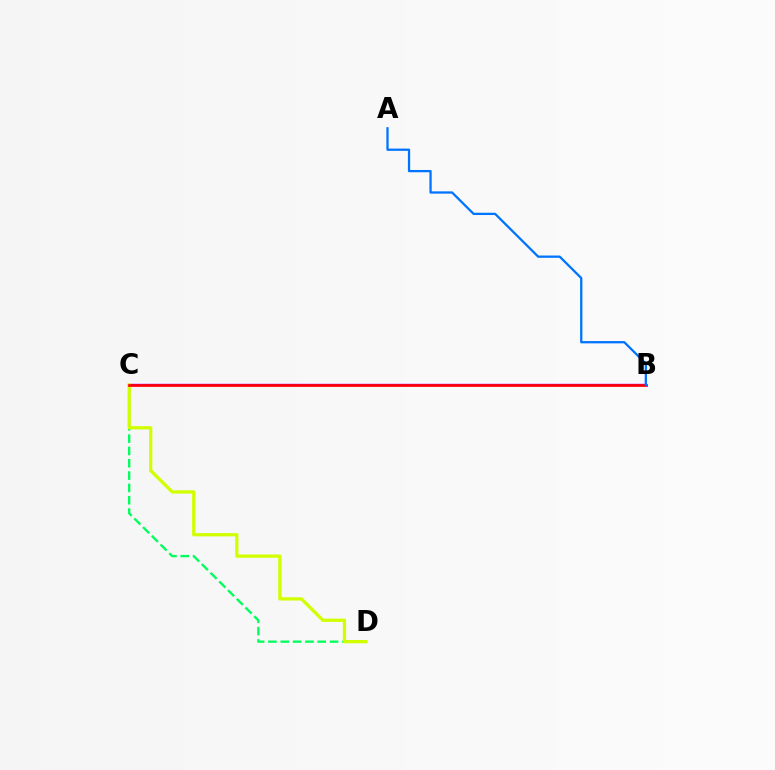{('C', 'D'): [{'color': '#00ff5c', 'line_style': 'dashed', 'thickness': 1.67}, {'color': '#d1ff00', 'line_style': 'solid', 'thickness': 2.36}], ('B', 'C'): [{'color': '#b900ff', 'line_style': 'solid', 'thickness': 1.73}, {'color': '#ff0000', 'line_style': 'solid', 'thickness': 1.93}], ('A', 'B'): [{'color': '#0074ff', 'line_style': 'solid', 'thickness': 1.64}]}